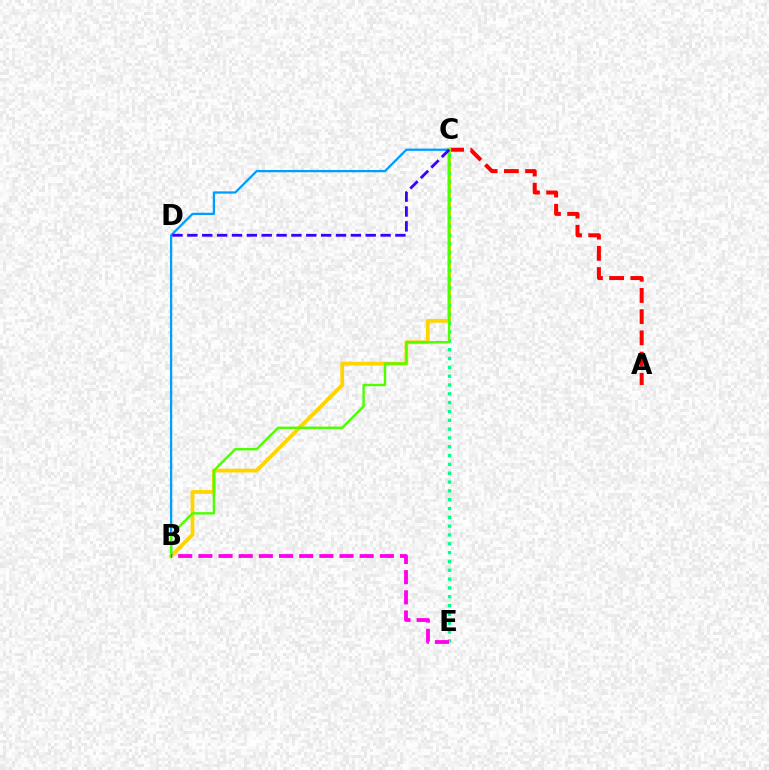{('A', 'C'): [{'color': '#ff0000', 'line_style': 'dashed', 'thickness': 2.88}], ('B', 'C'): [{'color': '#ffd500', 'line_style': 'solid', 'thickness': 2.72}, {'color': '#009eff', 'line_style': 'solid', 'thickness': 1.64}, {'color': '#4fff00', 'line_style': 'solid', 'thickness': 1.73}], ('C', 'E'): [{'color': '#00ff86', 'line_style': 'dotted', 'thickness': 2.4}], ('B', 'E'): [{'color': '#ff00ed', 'line_style': 'dashed', 'thickness': 2.74}], ('C', 'D'): [{'color': '#3700ff', 'line_style': 'dashed', 'thickness': 2.02}]}